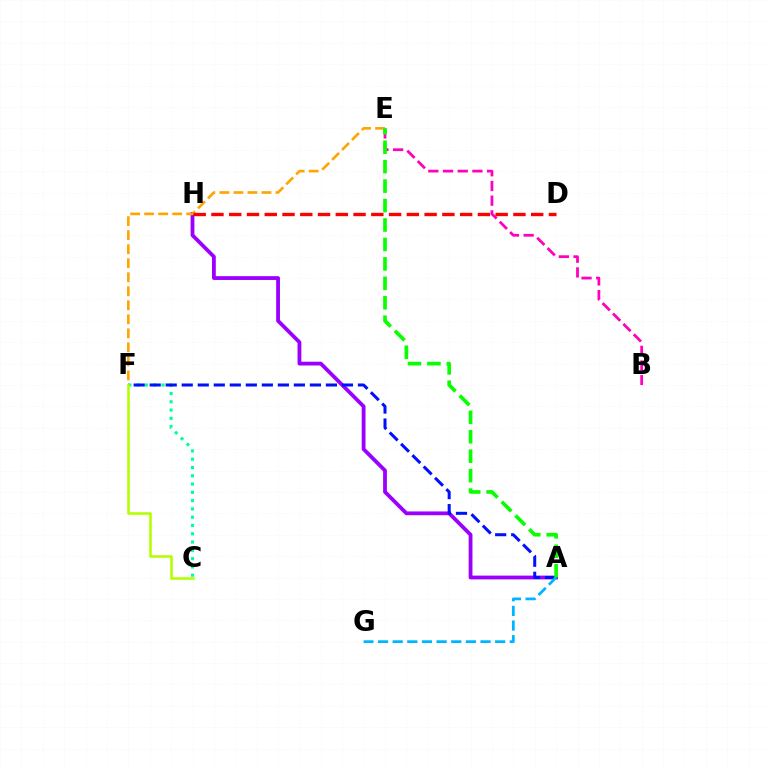{('C', 'F'): [{'color': '#00ff9d', 'line_style': 'dotted', 'thickness': 2.25}, {'color': '#b3ff00', 'line_style': 'solid', 'thickness': 1.86}], ('B', 'E'): [{'color': '#ff00bd', 'line_style': 'dashed', 'thickness': 2.0}], ('A', 'H'): [{'color': '#9b00ff', 'line_style': 'solid', 'thickness': 2.74}], ('A', 'F'): [{'color': '#0010ff', 'line_style': 'dashed', 'thickness': 2.18}], ('E', 'F'): [{'color': '#ffa500', 'line_style': 'dashed', 'thickness': 1.9}], ('A', 'G'): [{'color': '#00b5ff', 'line_style': 'dashed', 'thickness': 1.99}], ('D', 'H'): [{'color': '#ff0000', 'line_style': 'dashed', 'thickness': 2.41}], ('A', 'E'): [{'color': '#08ff00', 'line_style': 'dashed', 'thickness': 2.64}]}